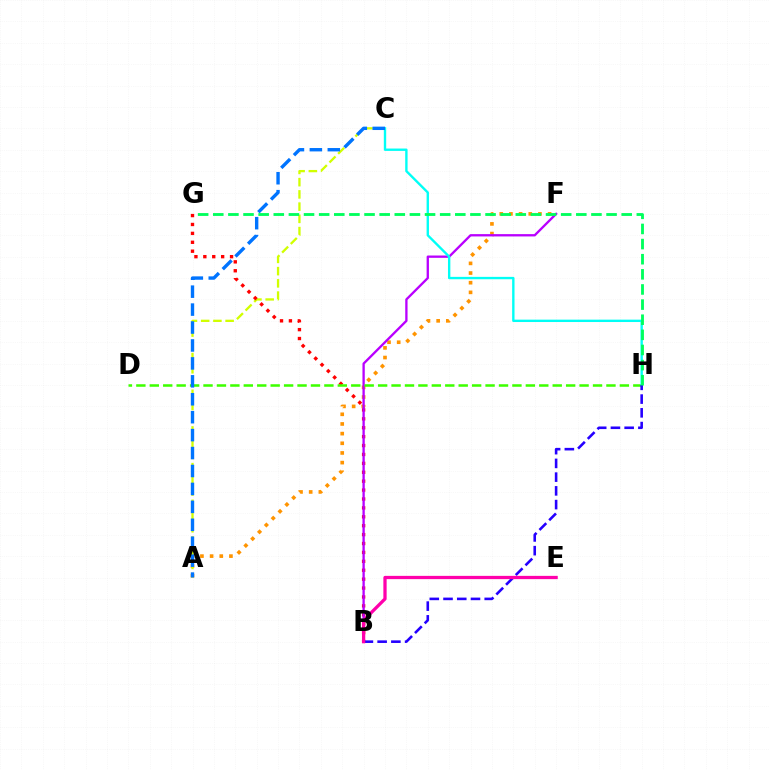{('A', 'F'): [{'color': '#ff9400', 'line_style': 'dotted', 'thickness': 2.63}], ('A', 'C'): [{'color': '#d1ff00', 'line_style': 'dashed', 'thickness': 1.66}, {'color': '#0074ff', 'line_style': 'dashed', 'thickness': 2.44}], ('B', 'G'): [{'color': '#ff0000', 'line_style': 'dotted', 'thickness': 2.42}], ('B', 'F'): [{'color': '#b900ff', 'line_style': 'solid', 'thickness': 1.67}], ('D', 'H'): [{'color': '#3dff00', 'line_style': 'dashed', 'thickness': 1.82}], ('C', 'H'): [{'color': '#00fff6', 'line_style': 'solid', 'thickness': 1.71}], ('B', 'H'): [{'color': '#2500ff', 'line_style': 'dashed', 'thickness': 1.87}], ('B', 'E'): [{'color': '#ff00ac', 'line_style': 'solid', 'thickness': 2.35}], ('G', 'H'): [{'color': '#00ff5c', 'line_style': 'dashed', 'thickness': 2.05}]}